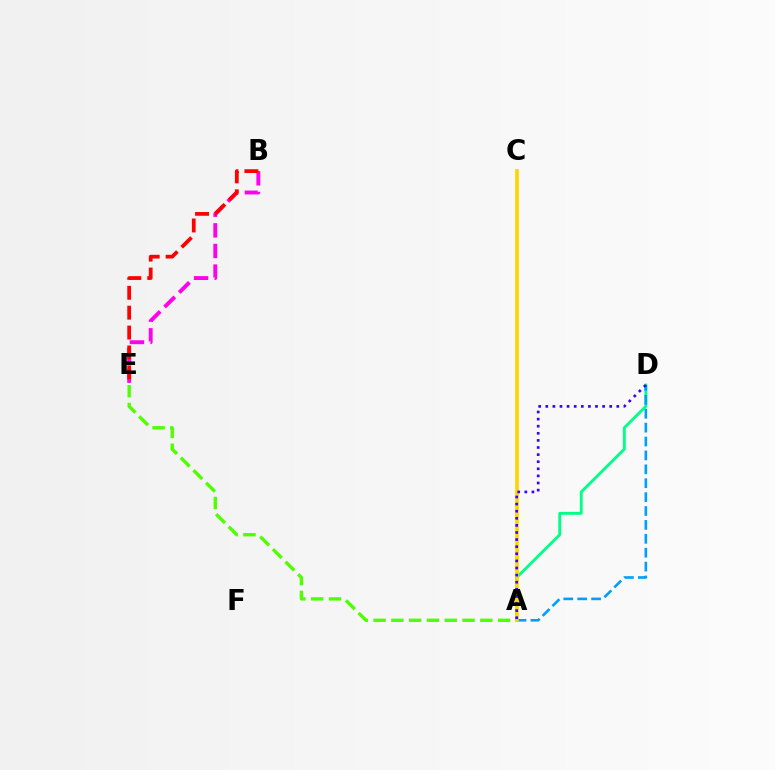{('A', 'D'): [{'color': '#00ff86', 'line_style': 'solid', 'thickness': 2.06}, {'color': '#009eff', 'line_style': 'dashed', 'thickness': 1.89}, {'color': '#3700ff', 'line_style': 'dotted', 'thickness': 1.93}], ('A', 'E'): [{'color': '#4fff00', 'line_style': 'dashed', 'thickness': 2.42}], ('B', 'E'): [{'color': '#ff00ed', 'line_style': 'dashed', 'thickness': 2.8}, {'color': '#ff0000', 'line_style': 'dashed', 'thickness': 2.7}], ('A', 'C'): [{'color': '#ffd500', 'line_style': 'solid', 'thickness': 2.64}]}